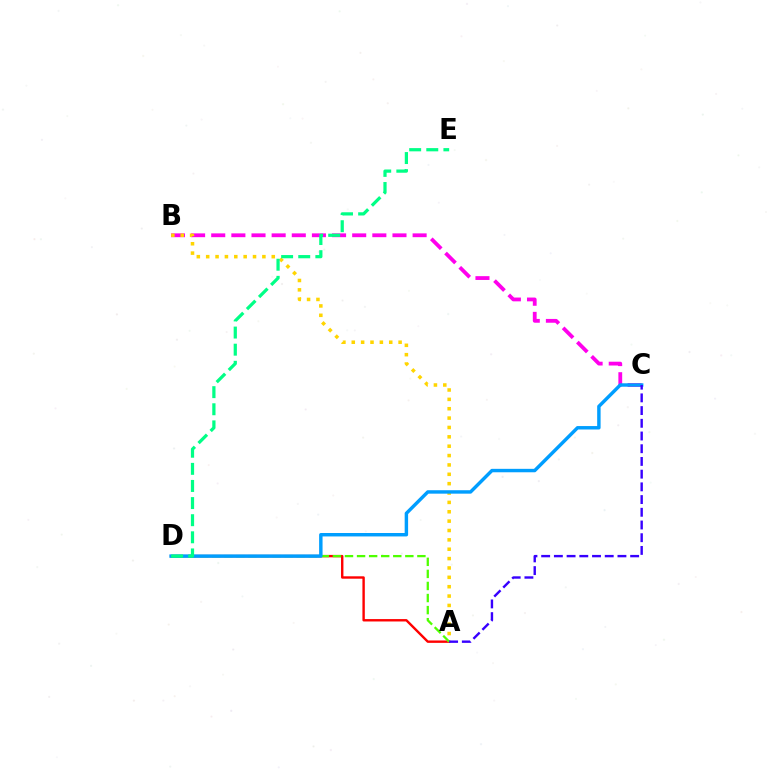{('B', 'C'): [{'color': '#ff00ed', 'line_style': 'dashed', 'thickness': 2.74}], ('A', 'D'): [{'color': '#ff0000', 'line_style': 'solid', 'thickness': 1.73}, {'color': '#4fff00', 'line_style': 'dashed', 'thickness': 1.64}], ('A', 'B'): [{'color': '#ffd500', 'line_style': 'dotted', 'thickness': 2.55}], ('C', 'D'): [{'color': '#009eff', 'line_style': 'solid', 'thickness': 2.47}], ('D', 'E'): [{'color': '#00ff86', 'line_style': 'dashed', 'thickness': 2.32}], ('A', 'C'): [{'color': '#3700ff', 'line_style': 'dashed', 'thickness': 1.73}]}